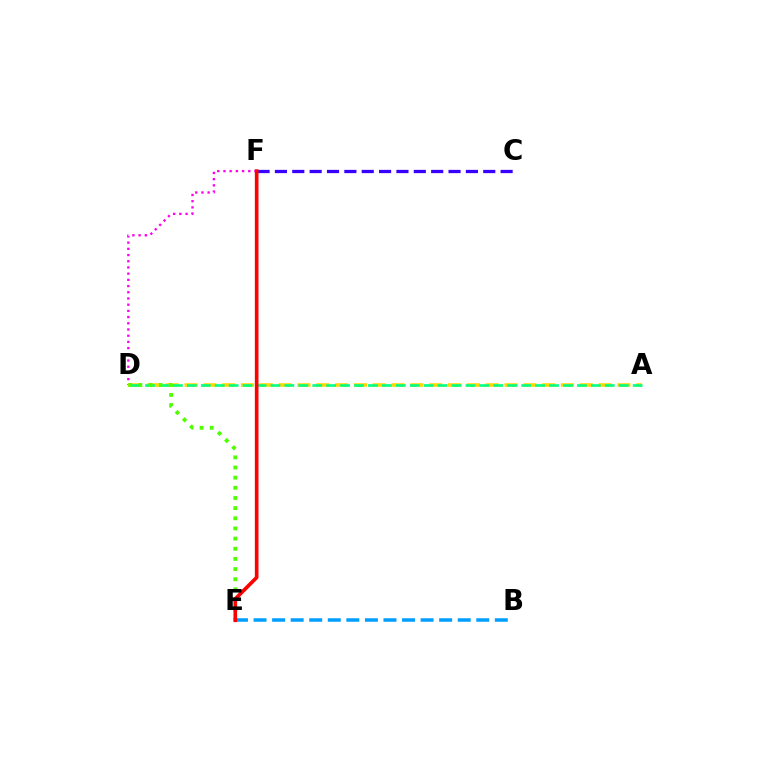{('D', 'F'): [{'color': '#ff00ed', 'line_style': 'dotted', 'thickness': 1.69}], ('C', 'F'): [{'color': '#3700ff', 'line_style': 'dashed', 'thickness': 2.36}], ('A', 'D'): [{'color': '#ffd500', 'line_style': 'dashed', 'thickness': 2.56}, {'color': '#00ff86', 'line_style': 'dashed', 'thickness': 1.89}], ('D', 'E'): [{'color': '#4fff00', 'line_style': 'dotted', 'thickness': 2.76}], ('B', 'E'): [{'color': '#009eff', 'line_style': 'dashed', 'thickness': 2.52}], ('E', 'F'): [{'color': '#ff0000', 'line_style': 'solid', 'thickness': 2.62}]}